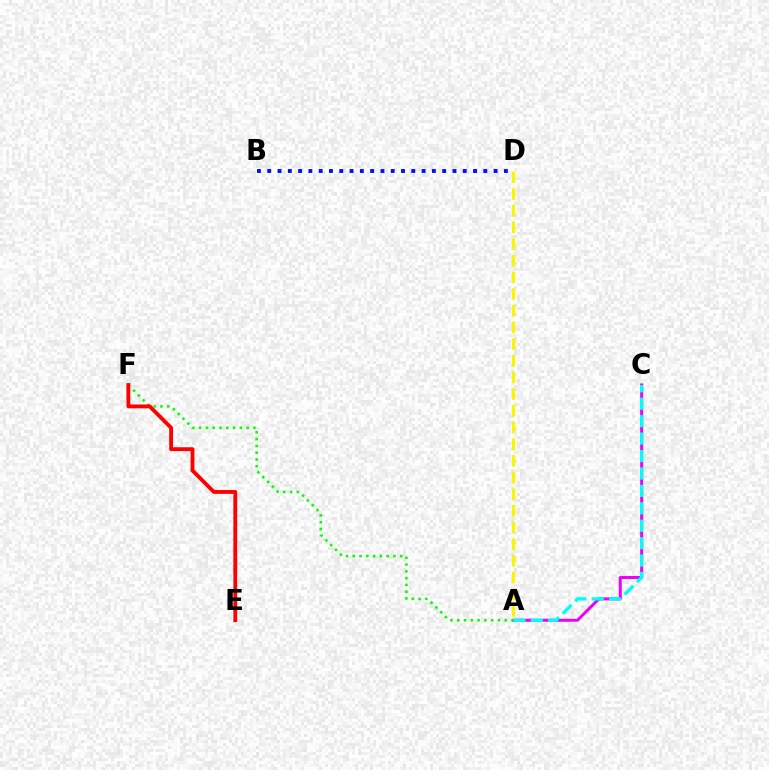{('B', 'D'): [{'color': '#0010ff', 'line_style': 'dotted', 'thickness': 2.8}], ('A', 'D'): [{'color': '#fcf500', 'line_style': 'dashed', 'thickness': 2.26}], ('A', 'C'): [{'color': '#ee00ff', 'line_style': 'solid', 'thickness': 2.17}, {'color': '#00fff6', 'line_style': 'dashed', 'thickness': 2.37}], ('A', 'F'): [{'color': '#08ff00', 'line_style': 'dotted', 'thickness': 1.84}], ('E', 'F'): [{'color': '#ff0000', 'line_style': 'solid', 'thickness': 2.76}]}